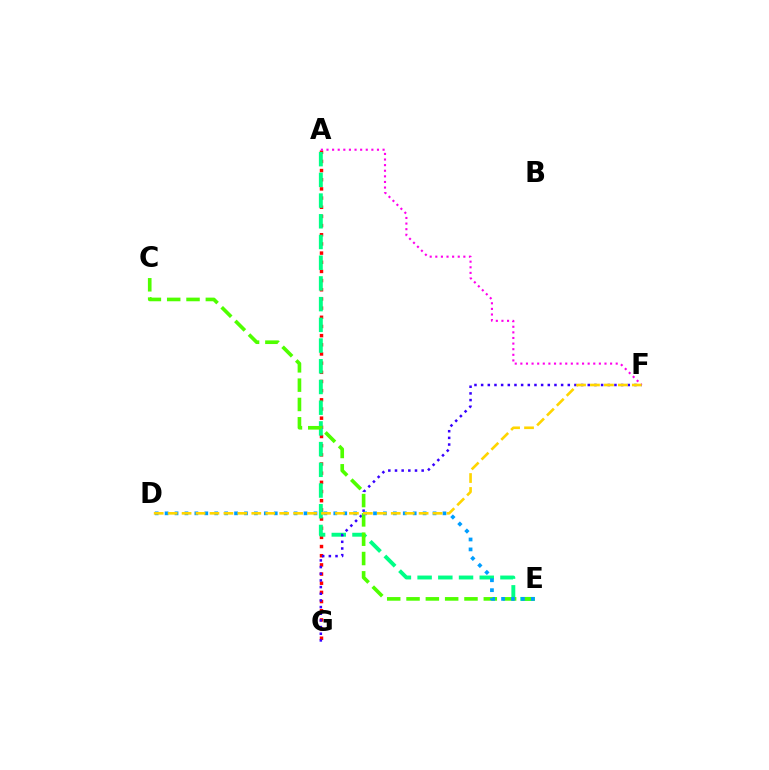{('A', 'G'): [{'color': '#ff0000', 'line_style': 'dotted', 'thickness': 2.49}], ('A', 'E'): [{'color': '#00ff86', 'line_style': 'dashed', 'thickness': 2.81}], ('F', 'G'): [{'color': '#3700ff', 'line_style': 'dotted', 'thickness': 1.81}], ('A', 'F'): [{'color': '#ff00ed', 'line_style': 'dotted', 'thickness': 1.52}], ('C', 'E'): [{'color': '#4fff00', 'line_style': 'dashed', 'thickness': 2.62}], ('D', 'E'): [{'color': '#009eff', 'line_style': 'dotted', 'thickness': 2.7}], ('D', 'F'): [{'color': '#ffd500', 'line_style': 'dashed', 'thickness': 1.89}]}